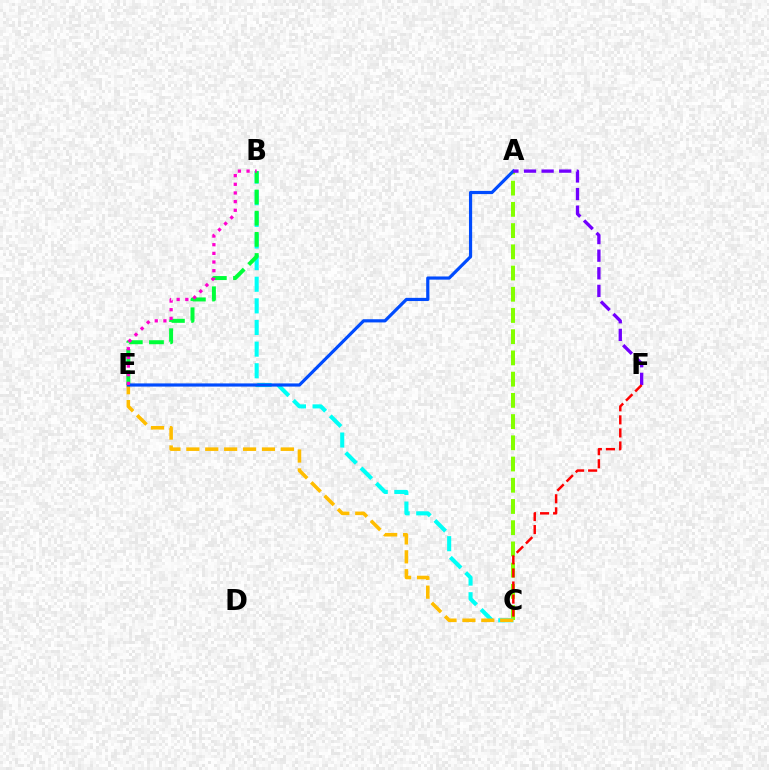{('A', 'C'): [{'color': '#84ff00', 'line_style': 'dashed', 'thickness': 2.88}], ('B', 'C'): [{'color': '#00fff6', 'line_style': 'dashed', 'thickness': 2.94}], ('C', 'E'): [{'color': '#ffbd00', 'line_style': 'dashed', 'thickness': 2.57}], ('B', 'E'): [{'color': '#00ff39', 'line_style': 'dashed', 'thickness': 2.88}, {'color': '#ff00cf', 'line_style': 'dotted', 'thickness': 2.35}], ('A', 'E'): [{'color': '#004bff', 'line_style': 'solid', 'thickness': 2.29}], ('A', 'F'): [{'color': '#7200ff', 'line_style': 'dashed', 'thickness': 2.39}], ('C', 'F'): [{'color': '#ff0000', 'line_style': 'dashed', 'thickness': 1.77}]}